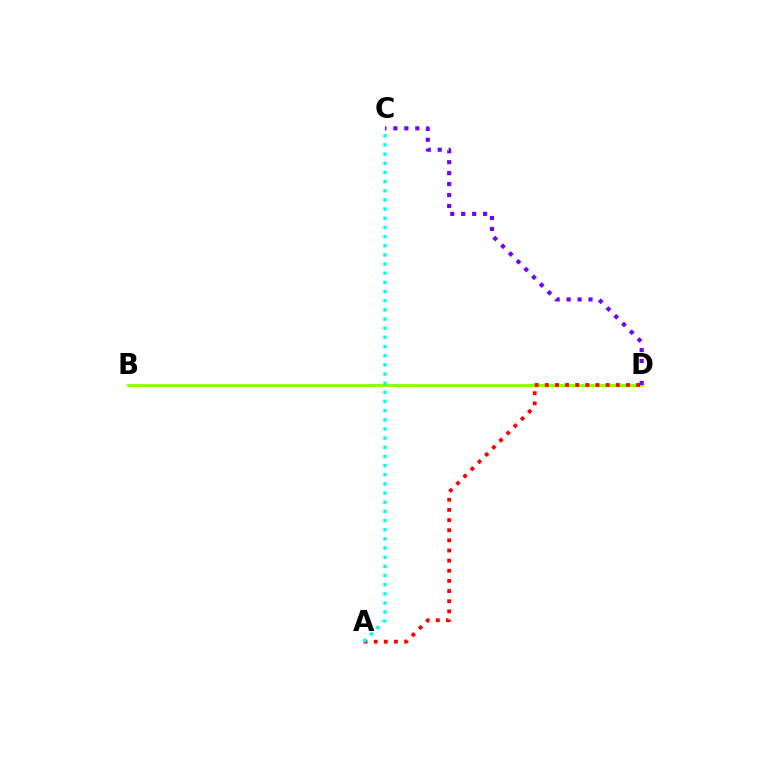{('B', 'D'): [{'color': '#84ff00', 'line_style': 'solid', 'thickness': 2.03}], ('A', 'D'): [{'color': '#ff0000', 'line_style': 'dotted', 'thickness': 2.76}], ('C', 'D'): [{'color': '#7200ff', 'line_style': 'dotted', 'thickness': 2.98}], ('A', 'C'): [{'color': '#00fff6', 'line_style': 'dotted', 'thickness': 2.49}]}